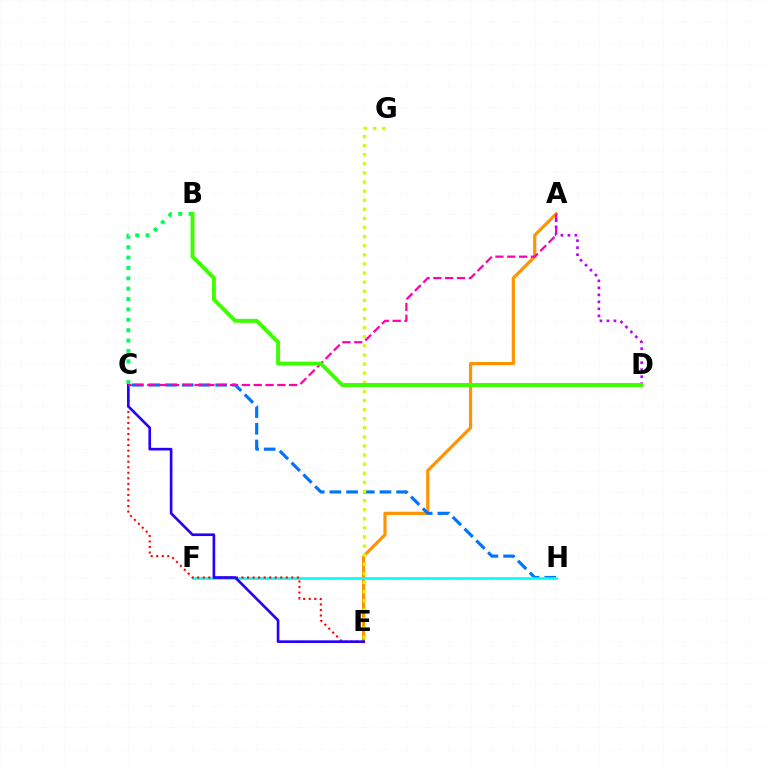{('A', 'E'): [{'color': '#ff9400', 'line_style': 'solid', 'thickness': 2.3}], ('C', 'H'): [{'color': '#0074ff', 'line_style': 'dashed', 'thickness': 2.27}], ('F', 'H'): [{'color': '#00fff6', 'line_style': 'solid', 'thickness': 1.92}], ('E', 'G'): [{'color': '#d1ff00', 'line_style': 'dotted', 'thickness': 2.47}], ('C', 'E'): [{'color': '#ff0000', 'line_style': 'dotted', 'thickness': 1.5}, {'color': '#2500ff', 'line_style': 'solid', 'thickness': 1.9}], ('A', 'C'): [{'color': '#ff00ac', 'line_style': 'dashed', 'thickness': 1.61}], ('A', 'D'): [{'color': '#b900ff', 'line_style': 'dotted', 'thickness': 1.9}], ('B', 'C'): [{'color': '#00ff5c', 'line_style': 'dotted', 'thickness': 2.82}], ('B', 'D'): [{'color': '#3dff00', 'line_style': 'solid', 'thickness': 2.83}]}